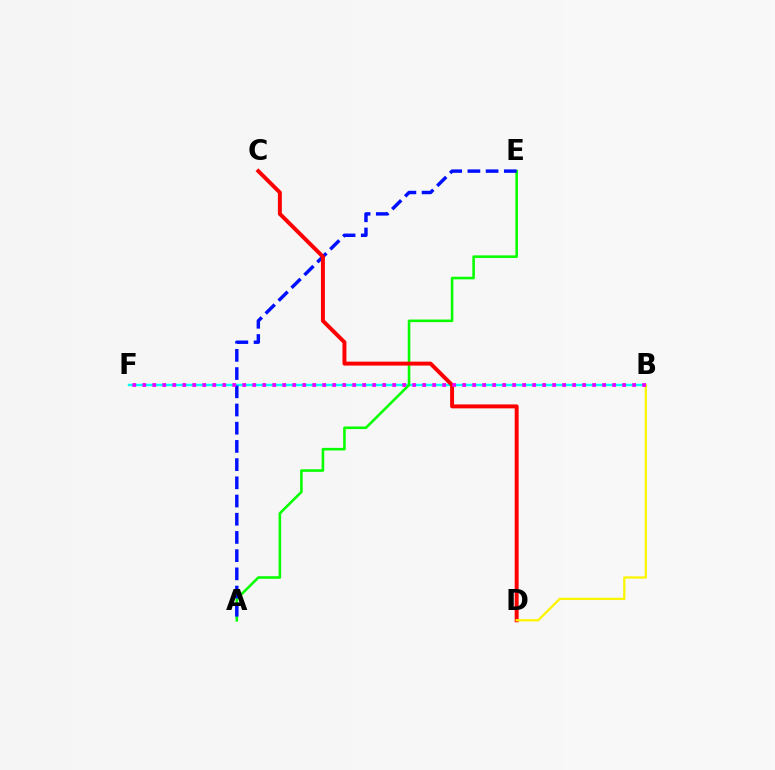{('B', 'F'): [{'color': '#00fff6', 'line_style': 'solid', 'thickness': 1.74}, {'color': '#ee00ff', 'line_style': 'dotted', 'thickness': 2.72}], ('A', 'E'): [{'color': '#08ff00', 'line_style': 'solid', 'thickness': 1.86}, {'color': '#0010ff', 'line_style': 'dashed', 'thickness': 2.47}], ('C', 'D'): [{'color': '#ff0000', 'line_style': 'solid', 'thickness': 2.84}], ('B', 'D'): [{'color': '#fcf500', 'line_style': 'solid', 'thickness': 1.64}]}